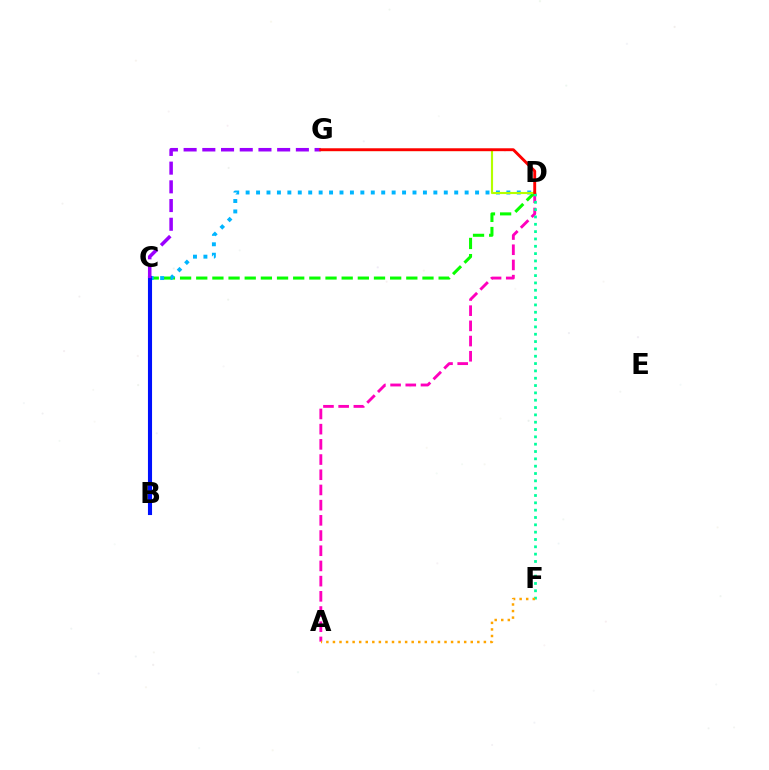{('A', 'D'): [{'color': '#ff00bd', 'line_style': 'dashed', 'thickness': 2.06}], ('C', 'D'): [{'color': '#08ff00', 'line_style': 'dashed', 'thickness': 2.2}, {'color': '#00b5ff', 'line_style': 'dotted', 'thickness': 2.83}], ('D', 'F'): [{'color': '#00ff9d', 'line_style': 'dotted', 'thickness': 1.99}], ('A', 'F'): [{'color': '#ffa500', 'line_style': 'dotted', 'thickness': 1.78}], ('B', 'C'): [{'color': '#0010ff', 'line_style': 'solid', 'thickness': 2.95}], ('C', 'G'): [{'color': '#9b00ff', 'line_style': 'dashed', 'thickness': 2.54}], ('D', 'G'): [{'color': '#b3ff00', 'line_style': 'solid', 'thickness': 1.54}, {'color': '#ff0000', 'line_style': 'solid', 'thickness': 2.09}]}